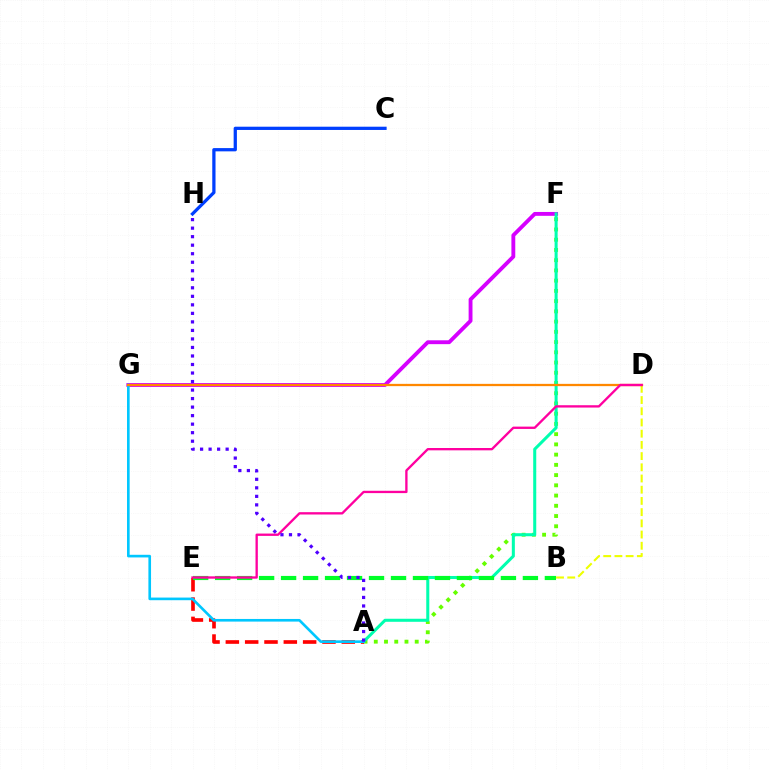{('C', 'H'): [{'color': '#003fff', 'line_style': 'solid', 'thickness': 2.34}], ('F', 'G'): [{'color': '#d600ff', 'line_style': 'solid', 'thickness': 2.78}], ('A', 'F'): [{'color': '#66ff00', 'line_style': 'dotted', 'thickness': 2.78}, {'color': '#00ffaf', 'line_style': 'solid', 'thickness': 2.19}], ('B', 'D'): [{'color': '#eeff00', 'line_style': 'dashed', 'thickness': 1.52}], ('A', 'E'): [{'color': '#ff0000', 'line_style': 'dashed', 'thickness': 2.62}], ('A', 'G'): [{'color': '#00c7ff', 'line_style': 'solid', 'thickness': 1.9}], ('D', 'G'): [{'color': '#ff8800', 'line_style': 'solid', 'thickness': 1.64}], ('B', 'E'): [{'color': '#00ff27', 'line_style': 'dashed', 'thickness': 2.99}], ('D', 'E'): [{'color': '#ff00a0', 'line_style': 'solid', 'thickness': 1.68}], ('A', 'H'): [{'color': '#4f00ff', 'line_style': 'dotted', 'thickness': 2.32}]}